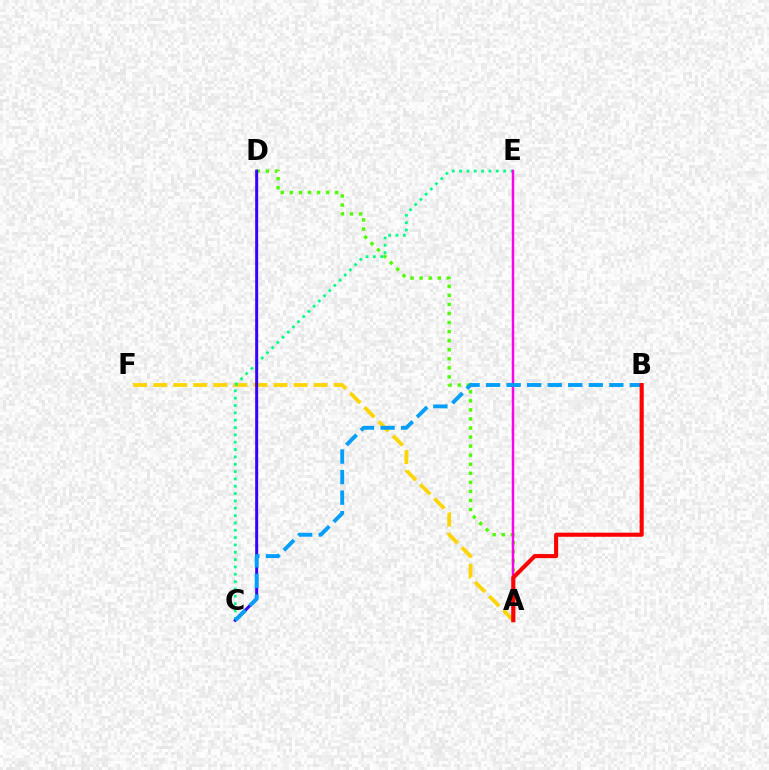{('A', 'D'): [{'color': '#4fff00', 'line_style': 'dotted', 'thickness': 2.46}], ('A', 'F'): [{'color': '#ffd500', 'line_style': 'dashed', 'thickness': 2.72}], ('C', 'E'): [{'color': '#00ff86', 'line_style': 'dotted', 'thickness': 1.99}], ('A', 'E'): [{'color': '#ff00ed', 'line_style': 'solid', 'thickness': 1.78}], ('C', 'D'): [{'color': '#3700ff', 'line_style': 'solid', 'thickness': 2.14}], ('B', 'C'): [{'color': '#009eff', 'line_style': 'dashed', 'thickness': 2.79}], ('A', 'B'): [{'color': '#ff0000', 'line_style': 'solid', 'thickness': 2.95}]}